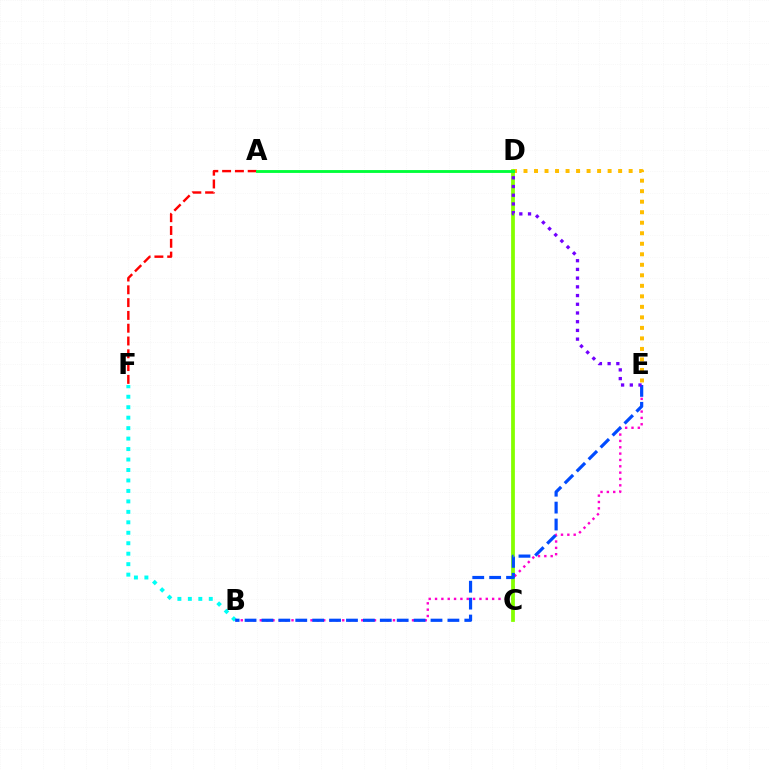{('B', 'F'): [{'color': '#00fff6', 'line_style': 'dotted', 'thickness': 2.84}], ('A', 'F'): [{'color': '#ff0000', 'line_style': 'dashed', 'thickness': 1.74}], ('B', 'E'): [{'color': '#ff00cf', 'line_style': 'dotted', 'thickness': 1.72}, {'color': '#004bff', 'line_style': 'dashed', 'thickness': 2.3}], ('D', 'E'): [{'color': '#ffbd00', 'line_style': 'dotted', 'thickness': 2.86}, {'color': '#7200ff', 'line_style': 'dotted', 'thickness': 2.37}], ('C', 'D'): [{'color': '#84ff00', 'line_style': 'solid', 'thickness': 2.71}], ('A', 'D'): [{'color': '#00ff39', 'line_style': 'solid', 'thickness': 2.05}]}